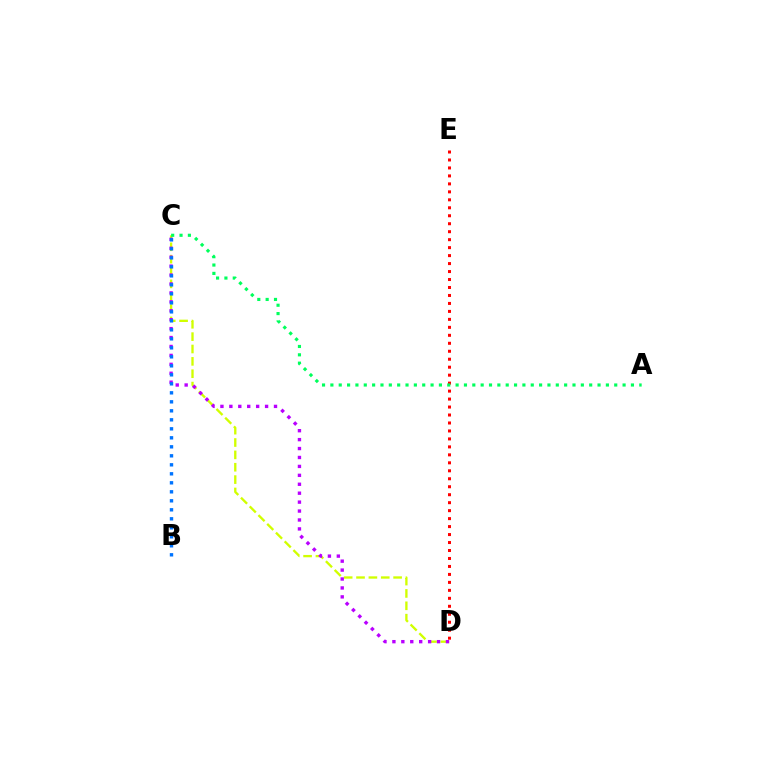{('C', 'D'): [{'color': '#d1ff00', 'line_style': 'dashed', 'thickness': 1.68}, {'color': '#b900ff', 'line_style': 'dotted', 'thickness': 2.43}], ('D', 'E'): [{'color': '#ff0000', 'line_style': 'dotted', 'thickness': 2.17}], ('B', 'C'): [{'color': '#0074ff', 'line_style': 'dotted', 'thickness': 2.44}], ('A', 'C'): [{'color': '#00ff5c', 'line_style': 'dotted', 'thickness': 2.27}]}